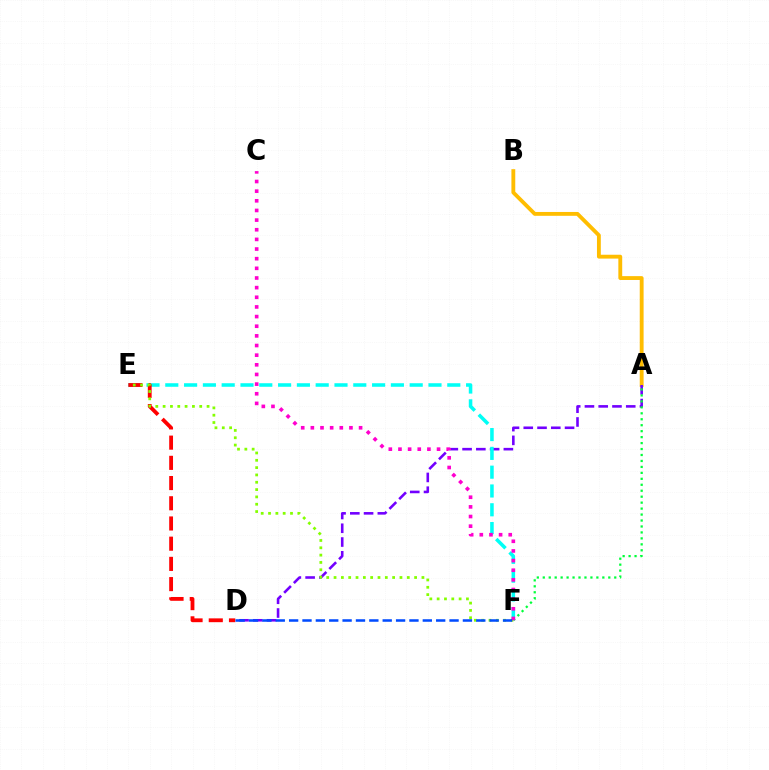{('A', 'B'): [{'color': '#ffbd00', 'line_style': 'solid', 'thickness': 2.77}], ('A', 'D'): [{'color': '#7200ff', 'line_style': 'dashed', 'thickness': 1.87}], ('A', 'F'): [{'color': '#00ff39', 'line_style': 'dotted', 'thickness': 1.62}], ('E', 'F'): [{'color': '#00fff6', 'line_style': 'dashed', 'thickness': 2.55}, {'color': '#84ff00', 'line_style': 'dotted', 'thickness': 1.99}], ('D', 'E'): [{'color': '#ff0000', 'line_style': 'dashed', 'thickness': 2.75}], ('C', 'F'): [{'color': '#ff00cf', 'line_style': 'dotted', 'thickness': 2.62}], ('D', 'F'): [{'color': '#004bff', 'line_style': 'dashed', 'thickness': 1.82}]}